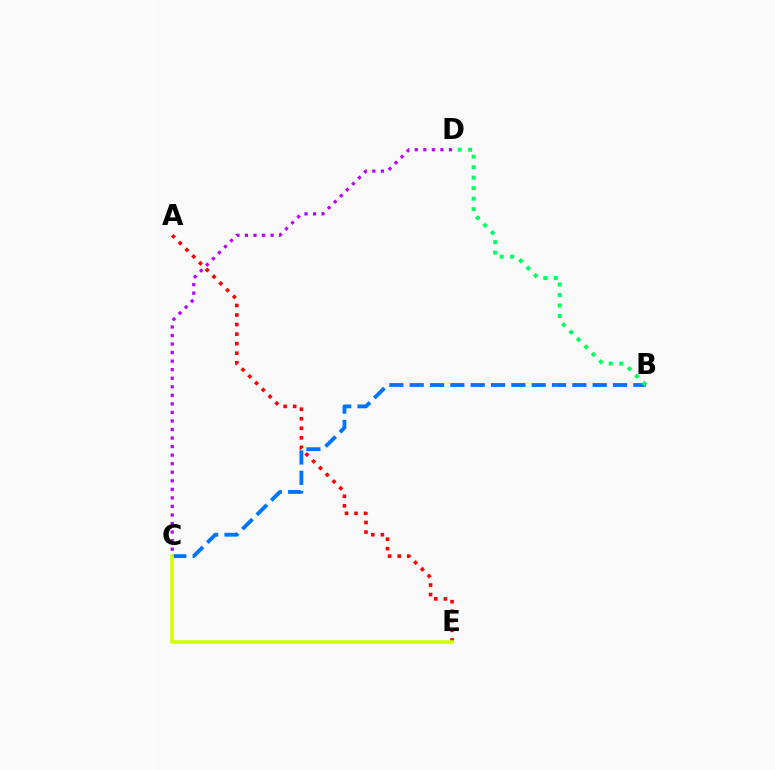{('B', 'C'): [{'color': '#0074ff', 'line_style': 'dashed', 'thickness': 2.76}], ('A', 'E'): [{'color': '#ff0000', 'line_style': 'dotted', 'thickness': 2.59}], ('C', 'D'): [{'color': '#b900ff', 'line_style': 'dotted', 'thickness': 2.32}], ('C', 'E'): [{'color': '#d1ff00', 'line_style': 'solid', 'thickness': 2.56}], ('B', 'D'): [{'color': '#00ff5c', 'line_style': 'dotted', 'thickness': 2.85}]}